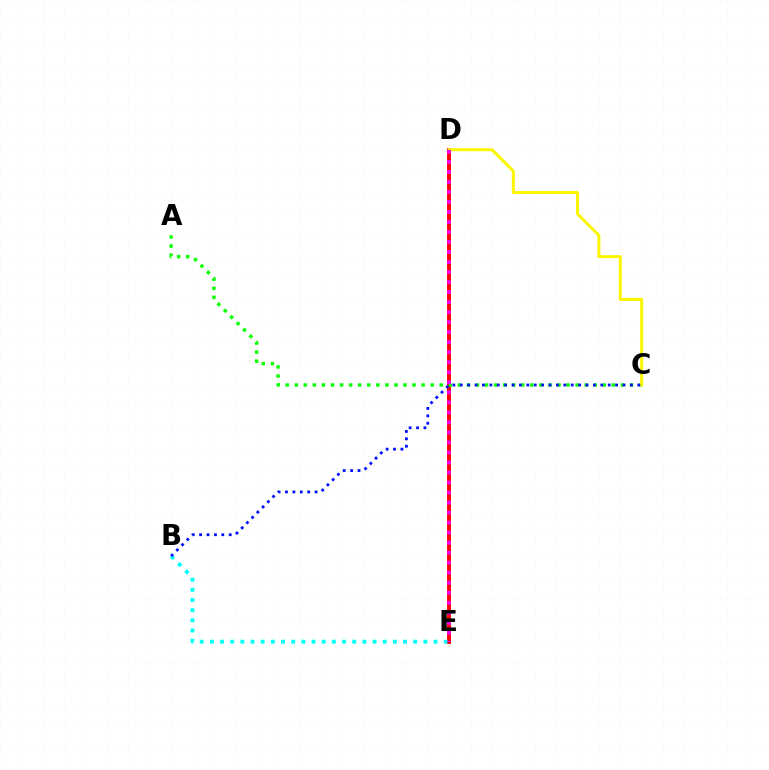{('D', 'E'): [{'color': '#ff0000', 'line_style': 'solid', 'thickness': 2.83}, {'color': '#ee00ff', 'line_style': 'dotted', 'thickness': 2.72}], ('B', 'E'): [{'color': '#00fff6', 'line_style': 'dotted', 'thickness': 2.76}], ('A', 'C'): [{'color': '#08ff00', 'line_style': 'dotted', 'thickness': 2.46}], ('C', 'D'): [{'color': '#fcf500', 'line_style': 'solid', 'thickness': 2.15}], ('B', 'C'): [{'color': '#0010ff', 'line_style': 'dotted', 'thickness': 2.01}]}